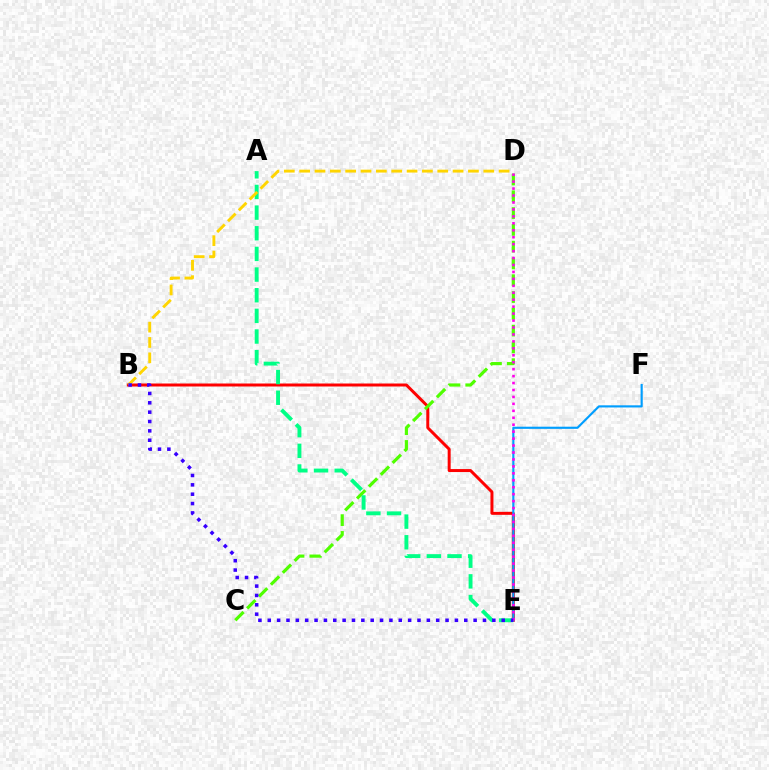{('B', 'E'): [{'color': '#ff0000', 'line_style': 'solid', 'thickness': 2.15}, {'color': '#3700ff', 'line_style': 'dotted', 'thickness': 2.54}], ('C', 'D'): [{'color': '#4fff00', 'line_style': 'dashed', 'thickness': 2.28}], ('A', 'E'): [{'color': '#00ff86', 'line_style': 'dashed', 'thickness': 2.81}], ('B', 'D'): [{'color': '#ffd500', 'line_style': 'dashed', 'thickness': 2.08}], ('E', 'F'): [{'color': '#009eff', 'line_style': 'solid', 'thickness': 1.54}], ('D', 'E'): [{'color': '#ff00ed', 'line_style': 'dotted', 'thickness': 1.89}]}